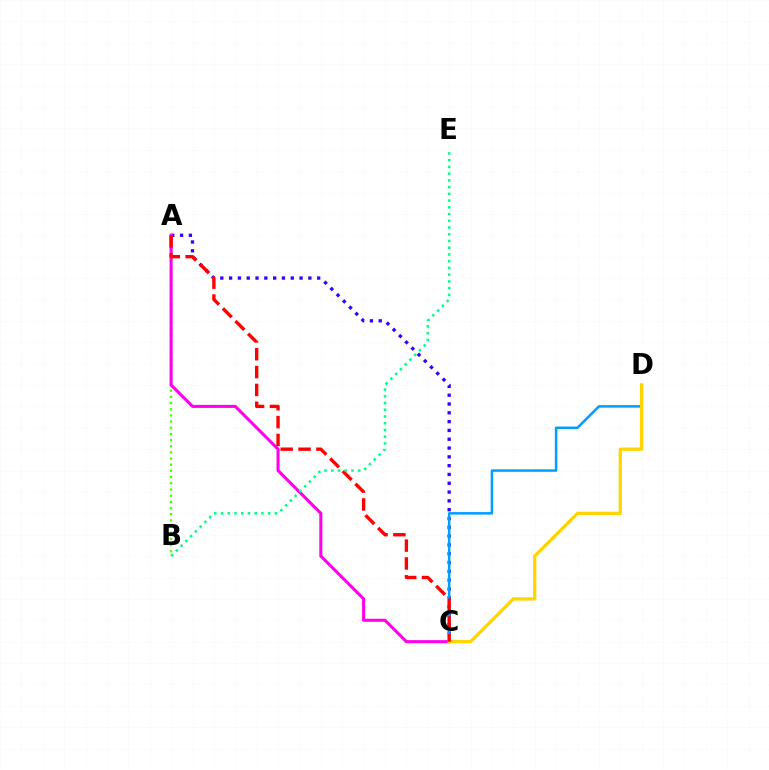{('A', 'B'): [{'color': '#4fff00', 'line_style': 'dotted', 'thickness': 1.68}], ('A', 'C'): [{'color': '#3700ff', 'line_style': 'dotted', 'thickness': 2.39}, {'color': '#ff00ed', 'line_style': 'solid', 'thickness': 2.21}, {'color': '#ff0000', 'line_style': 'dashed', 'thickness': 2.43}], ('C', 'D'): [{'color': '#009eff', 'line_style': 'solid', 'thickness': 1.81}, {'color': '#ffd500', 'line_style': 'solid', 'thickness': 2.35}], ('B', 'E'): [{'color': '#00ff86', 'line_style': 'dotted', 'thickness': 1.83}]}